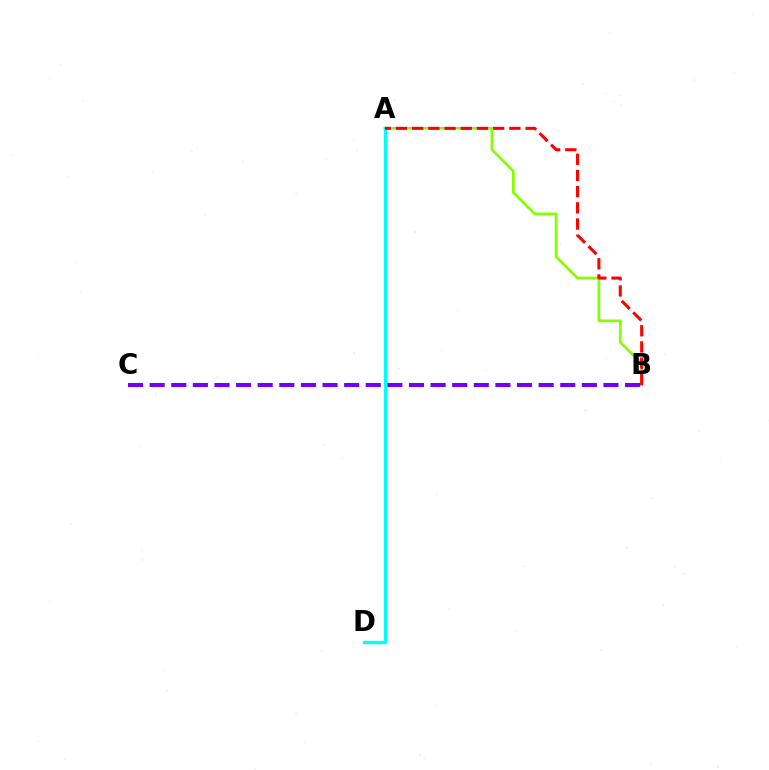{('A', 'B'): [{'color': '#84ff00', 'line_style': 'solid', 'thickness': 1.95}, {'color': '#ff0000', 'line_style': 'dashed', 'thickness': 2.2}], ('B', 'C'): [{'color': '#7200ff', 'line_style': 'dashed', 'thickness': 2.94}], ('A', 'D'): [{'color': '#00fff6', 'line_style': 'solid', 'thickness': 2.42}]}